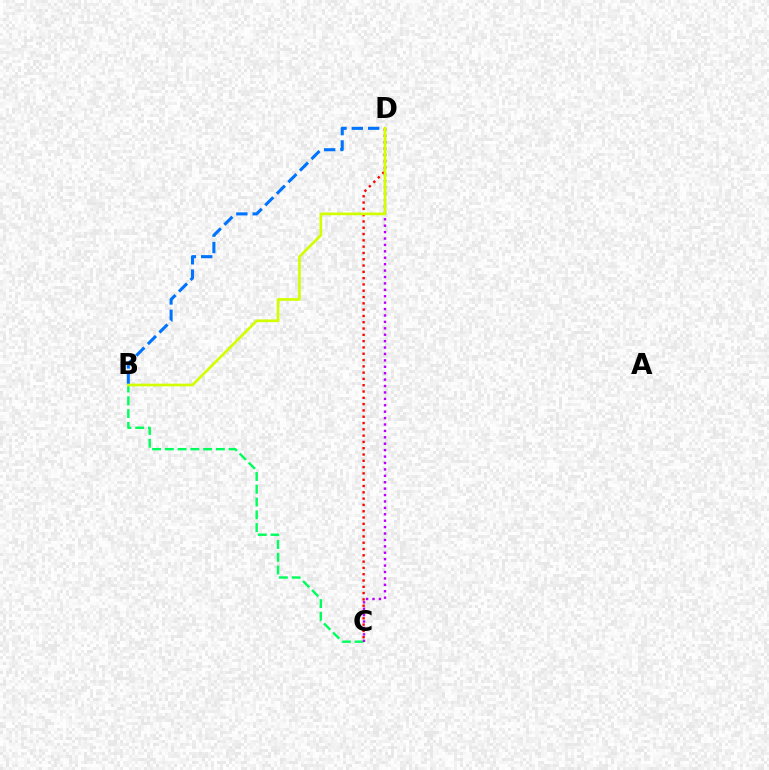{('B', 'C'): [{'color': '#00ff5c', 'line_style': 'dashed', 'thickness': 1.73}], ('C', 'D'): [{'color': '#ff0000', 'line_style': 'dotted', 'thickness': 1.71}, {'color': '#b900ff', 'line_style': 'dotted', 'thickness': 1.74}], ('B', 'D'): [{'color': '#0074ff', 'line_style': 'dashed', 'thickness': 2.22}, {'color': '#d1ff00', 'line_style': 'solid', 'thickness': 1.93}]}